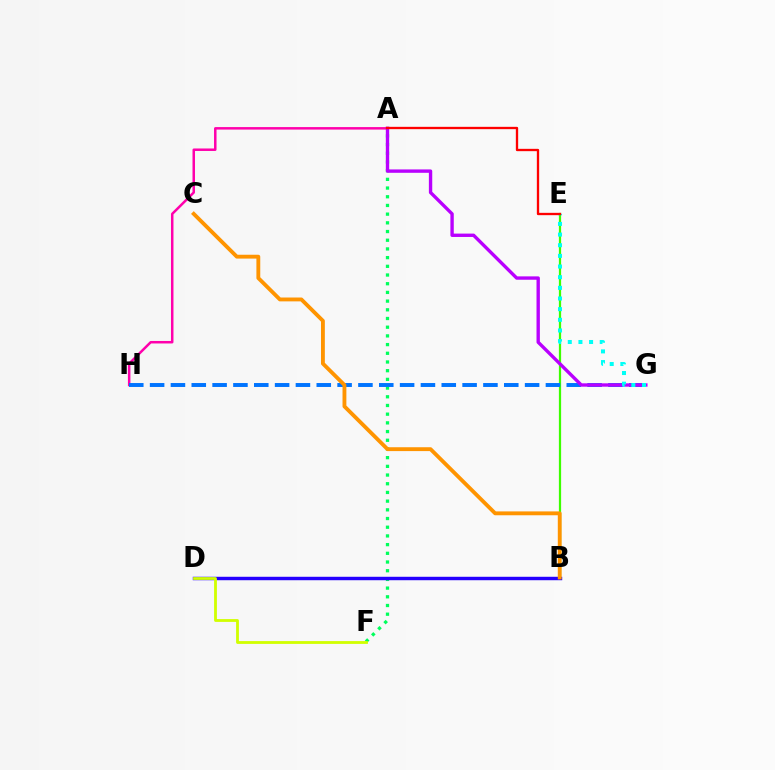{('A', 'H'): [{'color': '#ff00ac', 'line_style': 'solid', 'thickness': 1.8}], ('B', 'E'): [{'color': '#3dff00', 'line_style': 'solid', 'thickness': 1.61}], ('A', 'F'): [{'color': '#00ff5c', 'line_style': 'dotted', 'thickness': 2.36}], ('B', 'D'): [{'color': '#2500ff', 'line_style': 'solid', 'thickness': 2.47}], ('G', 'H'): [{'color': '#0074ff', 'line_style': 'dashed', 'thickness': 2.83}], ('A', 'G'): [{'color': '#b900ff', 'line_style': 'solid', 'thickness': 2.43}], ('E', 'G'): [{'color': '#00fff6', 'line_style': 'dotted', 'thickness': 2.9}], ('B', 'C'): [{'color': '#ff9400', 'line_style': 'solid', 'thickness': 2.78}], ('A', 'E'): [{'color': '#ff0000', 'line_style': 'solid', 'thickness': 1.67}], ('D', 'F'): [{'color': '#d1ff00', 'line_style': 'solid', 'thickness': 2.02}]}